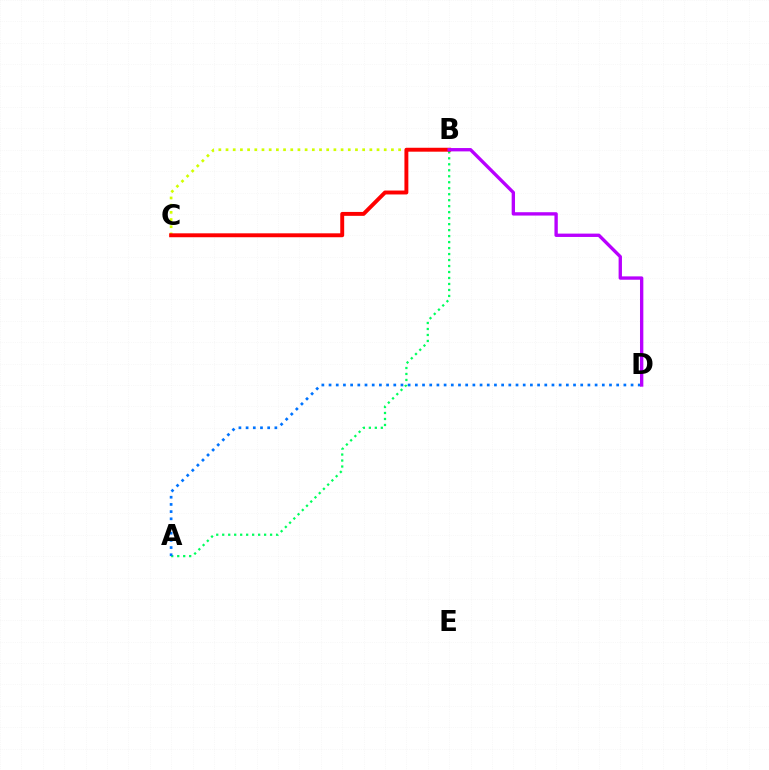{('A', 'B'): [{'color': '#00ff5c', 'line_style': 'dotted', 'thickness': 1.63}], ('B', 'C'): [{'color': '#d1ff00', 'line_style': 'dotted', 'thickness': 1.95}, {'color': '#ff0000', 'line_style': 'solid', 'thickness': 2.82}], ('A', 'D'): [{'color': '#0074ff', 'line_style': 'dotted', 'thickness': 1.95}], ('B', 'D'): [{'color': '#b900ff', 'line_style': 'solid', 'thickness': 2.41}]}